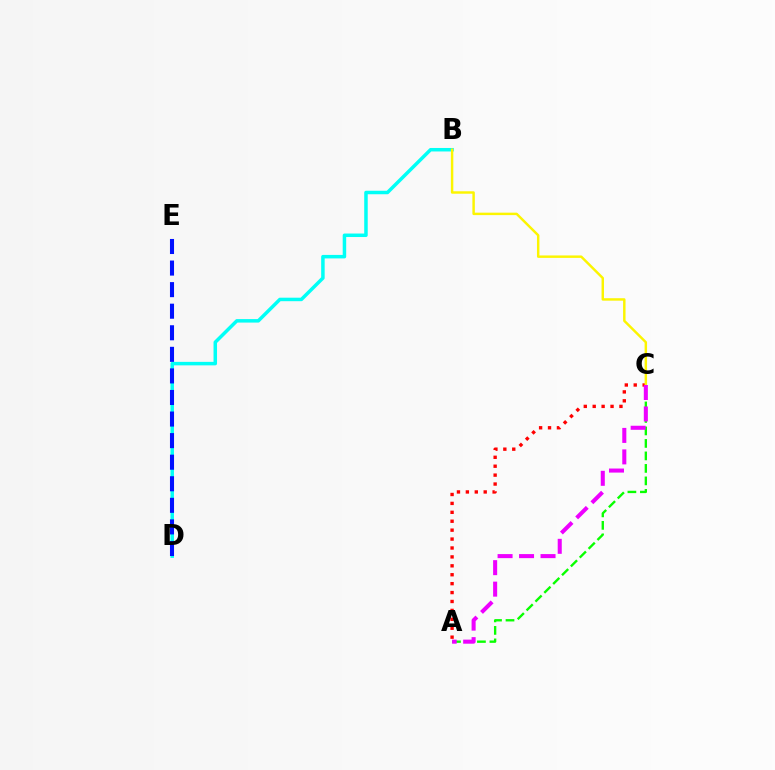{('B', 'D'): [{'color': '#00fff6', 'line_style': 'solid', 'thickness': 2.52}], ('A', 'C'): [{'color': '#08ff00', 'line_style': 'dashed', 'thickness': 1.7}, {'color': '#ff0000', 'line_style': 'dotted', 'thickness': 2.42}, {'color': '#ee00ff', 'line_style': 'dashed', 'thickness': 2.92}], ('D', 'E'): [{'color': '#0010ff', 'line_style': 'dashed', 'thickness': 2.93}], ('B', 'C'): [{'color': '#fcf500', 'line_style': 'solid', 'thickness': 1.76}]}